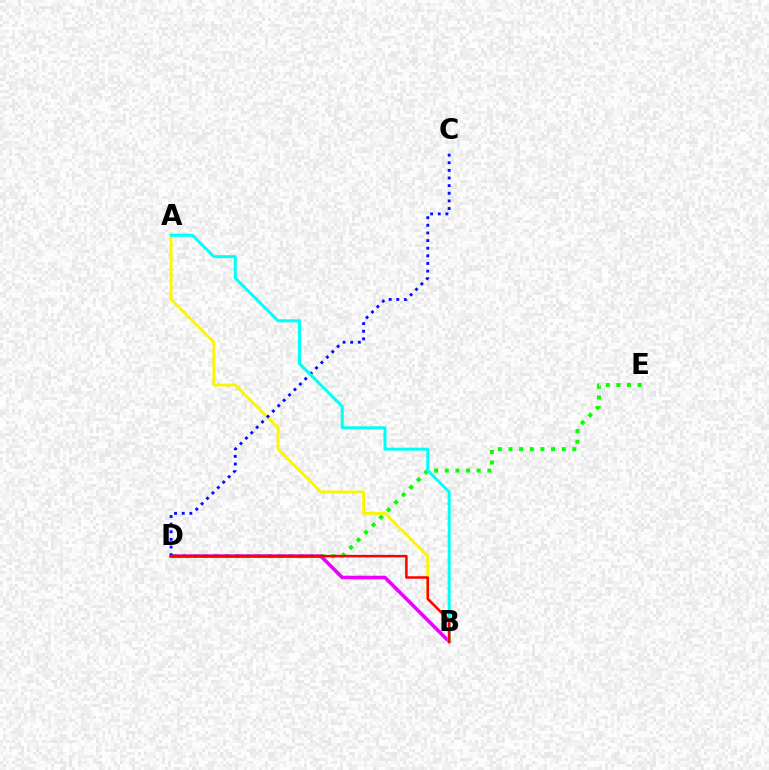{('D', 'E'): [{'color': '#08ff00', 'line_style': 'dotted', 'thickness': 2.89}], ('B', 'D'): [{'color': '#ee00ff', 'line_style': 'solid', 'thickness': 2.56}, {'color': '#ff0000', 'line_style': 'solid', 'thickness': 1.81}], ('A', 'B'): [{'color': '#fcf500', 'line_style': 'solid', 'thickness': 2.05}, {'color': '#00fff6', 'line_style': 'solid', 'thickness': 2.17}], ('C', 'D'): [{'color': '#0010ff', 'line_style': 'dotted', 'thickness': 2.07}]}